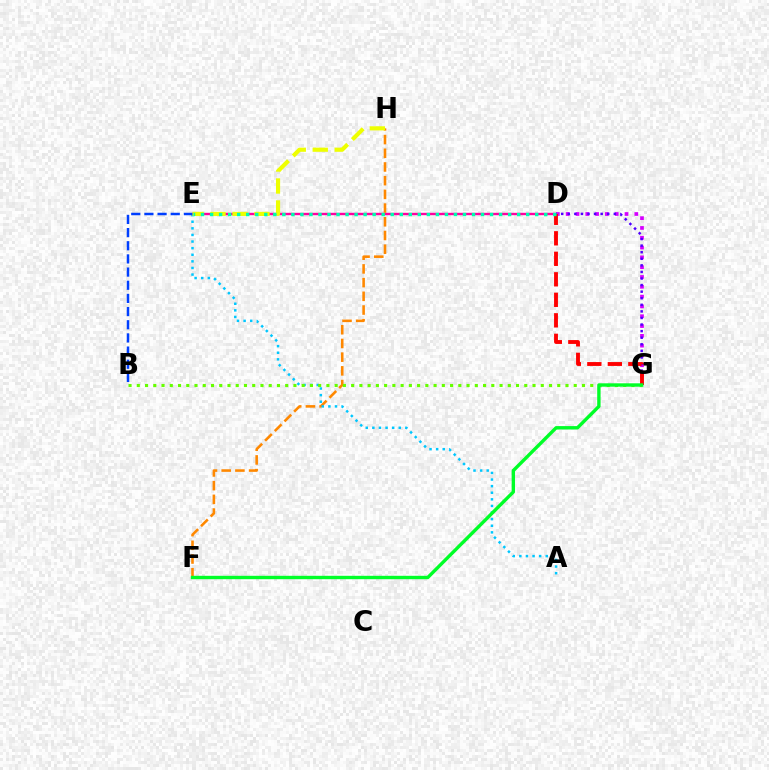{('D', 'G'): [{'color': '#d600ff', 'line_style': 'dotted', 'thickness': 2.67}, {'color': '#4f00ff', 'line_style': 'dotted', 'thickness': 1.79}, {'color': '#ff0000', 'line_style': 'dashed', 'thickness': 2.79}], ('D', 'E'): [{'color': '#ff00a0', 'line_style': 'solid', 'thickness': 1.71}, {'color': '#00ffaf', 'line_style': 'dotted', 'thickness': 2.45}], ('F', 'H'): [{'color': '#ff8800', 'line_style': 'dashed', 'thickness': 1.86}], ('A', 'E'): [{'color': '#00c7ff', 'line_style': 'dotted', 'thickness': 1.79}], ('B', 'G'): [{'color': '#66ff00', 'line_style': 'dotted', 'thickness': 2.24}], ('F', 'G'): [{'color': '#00ff27', 'line_style': 'solid', 'thickness': 2.43}], ('B', 'E'): [{'color': '#003fff', 'line_style': 'dashed', 'thickness': 1.79}], ('E', 'H'): [{'color': '#eeff00', 'line_style': 'dashed', 'thickness': 2.99}]}